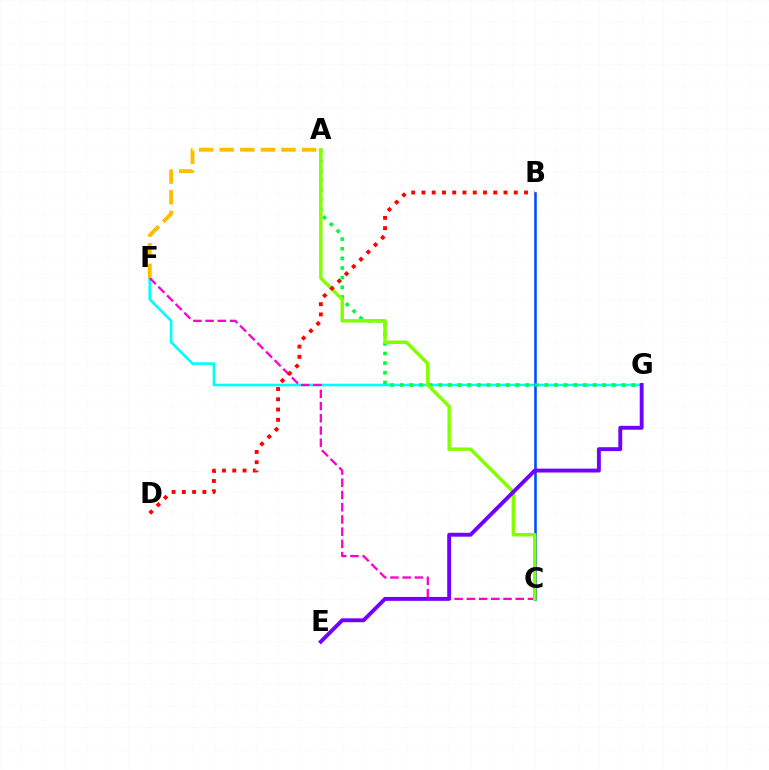{('F', 'G'): [{'color': '#00fff6', 'line_style': 'solid', 'thickness': 1.87}], ('C', 'F'): [{'color': '#ff00cf', 'line_style': 'dashed', 'thickness': 1.66}], ('A', 'F'): [{'color': '#ffbd00', 'line_style': 'dashed', 'thickness': 2.8}], ('B', 'C'): [{'color': '#004bff', 'line_style': 'solid', 'thickness': 1.85}], ('A', 'G'): [{'color': '#00ff39', 'line_style': 'dotted', 'thickness': 2.62}], ('A', 'C'): [{'color': '#84ff00', 'line_style': 'solid', 'thickness': 2.5}], ('B', 'D'): [{'color': '#ff0000', 'line_style': 'dotted', 'thickness': 2.79}], ('E', 'G'): [{'color': '#7200ff', 'line_style': 'solid', 'thickness': 2.8}]}